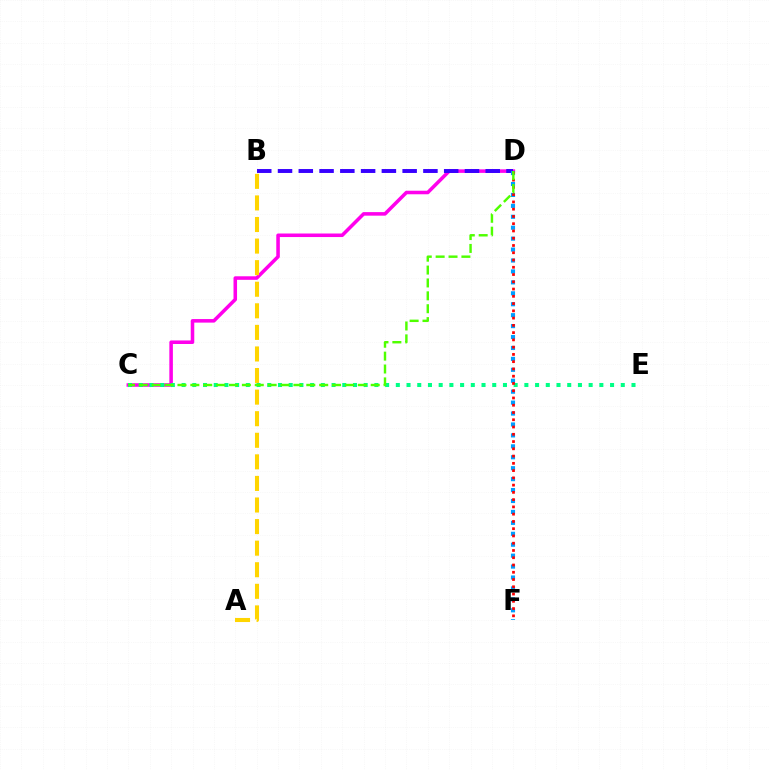{('C', 'D'): [{'color': '#ff00ed', 'line_style': 'solid', 'thickness': 2.56}, {'color': '#4fff00', 'line_style': 'dashed', 'thickness': 1.75}], ('B', 'D'): [{'color': '#3700ff', 'line_style': 'dashed', 'thickness': 2.82}], ('C', 'E'): [{'color': '#00ff86', 'line_style': 'dotted', 'thickness': 2.91}], ('D', 'F'): [{'color': '#009eff', 'line_style': 'dotted', 'thickness': 2.97}, {'color': '#ff0000', 'line_style': 'dotted', 'thickness': 1.97}], ('A', 'B'): [{'color': '#ffd500', 'line_style': 'dashed', 'thickness': 2.93}]}